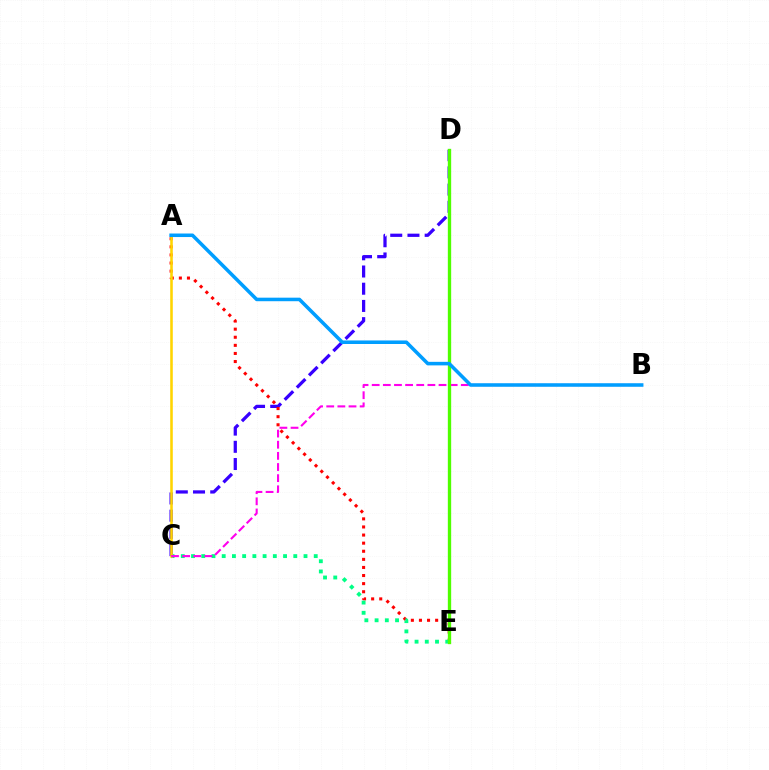{('C', 'D'): [{'color': '#3700ff', 'line_style': 'dashed', 'thickness': 2.34}], ('A', 'E'): [{'color': '#ff0000', 'line_style': 'dotted', 'thickness': 2.2}], ('C', 'E'): [{'color': '#00ff86', 'line_style': 'dotted', 'thickness': 2.78}], ('A', 'C'): [{'color': '#ffd500', 'line_style': 'solid', 'thickness': 1.85}], ('B', 'C'): [{'color': '#ff00ed', 'line_style': 'dashed', 'thickness': 1.51}], ('D', 'E'): [{'color': '#4fff00', 'line_style': 'solid', 'thickness': 2.4}], ('A', 'B'): [{'color': '#009eff', 'line_style': 'solid', 'thickness': 2.55}]}